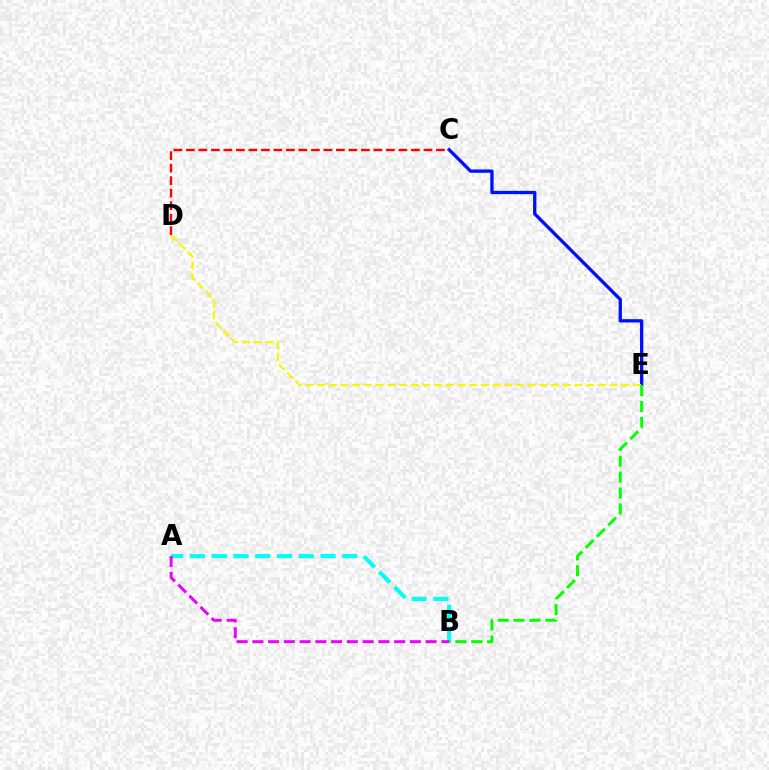{('C', 'E'): [{'color': '#0010ff', 'line_style': 'solid', 'thickness': 2.38}], ('A', 'B'): [{'color': '#00fff6', 'line_style': 'dashed', 'thickness': 2.96}, {'color': '#ee00ff', 'line_style': 'dashed', 'thickness': 2.14}], ('C', 'D'): [{'color': '#ff0000', 'line_style': 'dashed', 'thickness': 1.7}], ('D', 'E'): [{'color': '#fcf500', 'line_style': 'dashed', 'thickness': 1.59}], ('B', 'E'): [{'color': '#08ff00', 'line_style': 'dashed', 'thickness': 2.16}]}